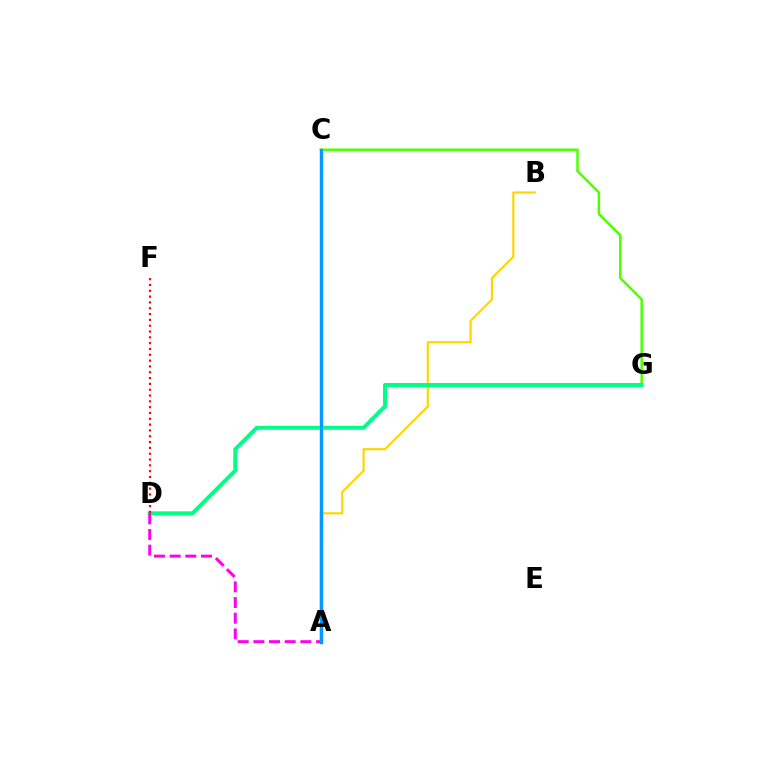{('A', 'B'): [{'color': '#ffd500', 'line_style': 'solid', 'thickness': 1.56}], ('A', 'C'): [{'color': '#3700ff', 'line_style': 'solid', 'thickness': 2.36}, {'color': '#009eff', 'line_style': 'solid', 'thickness': 2.13}], ('C', 'G'): [{'color': '#4fff00', 'line_style': 'solid', 'thickness': 1.78}], ('D', 'G'): [{'color': '#00ff86', 'line_style': 'solid', 'thickness': 2.86}], ('D', 'F'): [{'color': '#ff0000', 'line_style': 'dotted', 'thickness': 1.58}], ('A', 'D'): [{'color': '#ff00ed', 'line_style': 'dashed', 'thickness': 2.13}]}